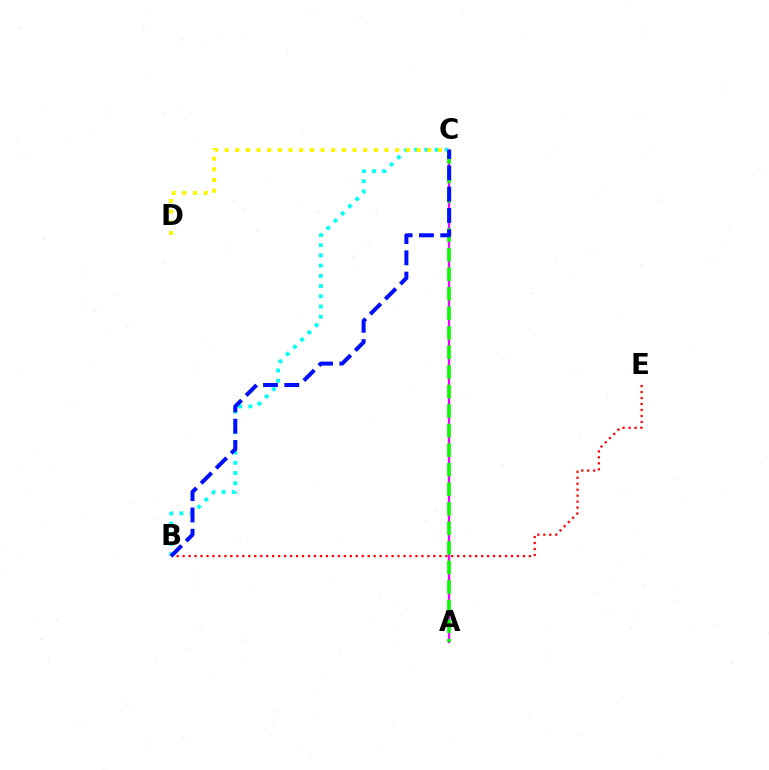{('B', 'E'): [{'color': '#ff0000', 'line_style': 'dotted', 'thickness': 1.62}], ('B', 'C'): [{'color': '#00fff6', 'line_style': 'dotted', 'thickness': 2.78}, {'color': '#0010ff', 'line_style': 'dashed', 'thickness': 2.89}], ('A', 'C'): [{'color': '#ee00ff', 'line_style': 'solid', 'thickness': 1.64}, {'color': '#08ff00', 'line_style': 'dashed', 'thickness': 2.66}], ('C', 'D'): [{'color': '#fcf500', 'line_style': 'dotted', 'thickness': 2.9}]}